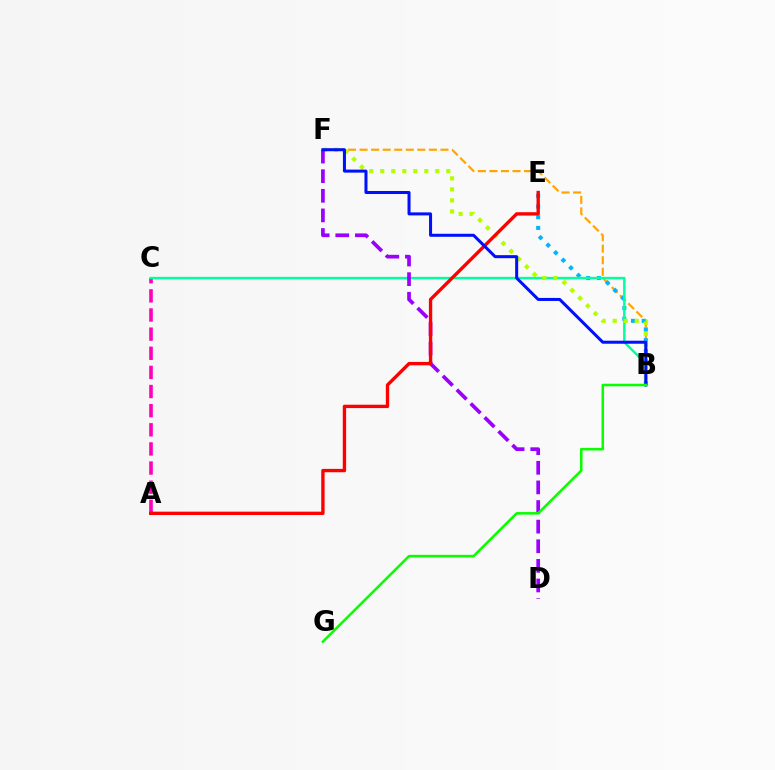{('B', 'F'): [{'color': '#ffa500', 'line_style': 'dashed', 'thickness': 1.57}, {'color': '#b3ff00', 'line_style': 'dotted', 'thickness': 2.99}, {'color': '#0010ff', 'line_style': 'solid', 'thickness': 2.18}], ('A', 'C'): [{'color': '#ff00bd', 'line_style': 'dashed', 'thickness': 2.6}], ('B', 'E'): [{'color': '#00b5ff', 'line_style': 'dotted', 'thickness': 2.91}], ('B', 'C'): [{'color': '#00ff9d', 'line_style': 'solid', 'thickness': 1.75}], ('D', 'F'): [{'color': '#9b00ff', 'line_style': 'dashed', 'thickness': 2.66}], ('A', 'E'): [{'color': '#ff0000', 'line_style': 'solid', 'thickness': 2.42}], ('B', 'G'): [{'color': '#08ff00', 'line_style': 'solid', 'thickness': 1.83}]}